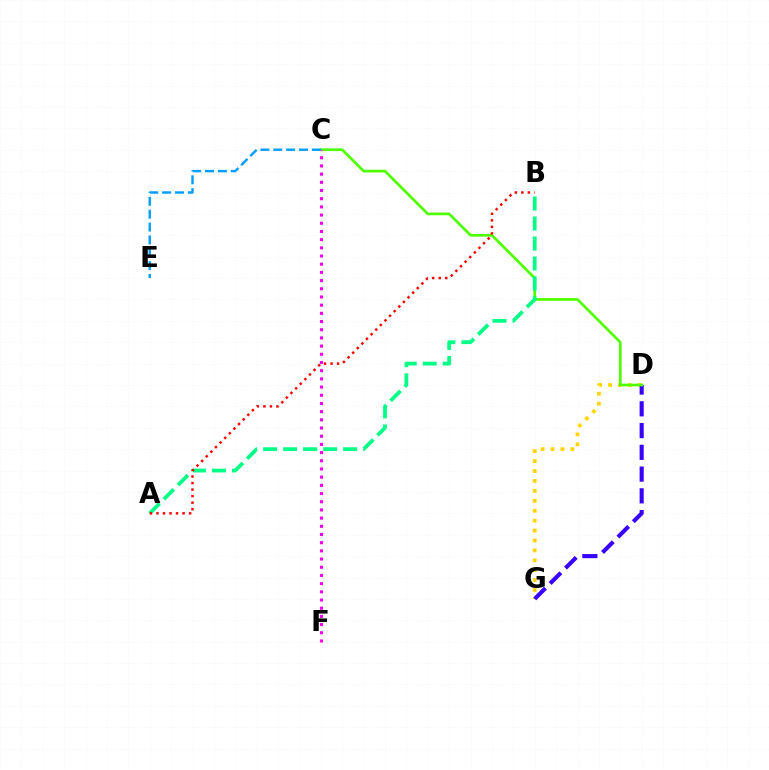{('D', 'G'): [{'color': '#ffd500', 'line_style': 'dotted', 'thickness': 2.7}, {'color': '#3700ff', 'line_style': 'dashed', 'thickness': 2.96}], ('C', 'D'): [{'color': '#4fff00', 'line_style': 'solid', 'thickness': 1.96}], ('C', 'E'): [{'color': '#009eff', 'line_style': 'dashed', 'thickness': 1.75}], ('A', 'B'): [{'color': '#00ff86', 'line_style': 'dashed', 'thickness': 2.72}, {'color': '#ff0000', 'line_style': 'dotted', 'thickness': 1.77}], ('C', 'F'): [{'color': '#ff00ed', 'line_style': 'dotted', 'thickness': 2.23}]}